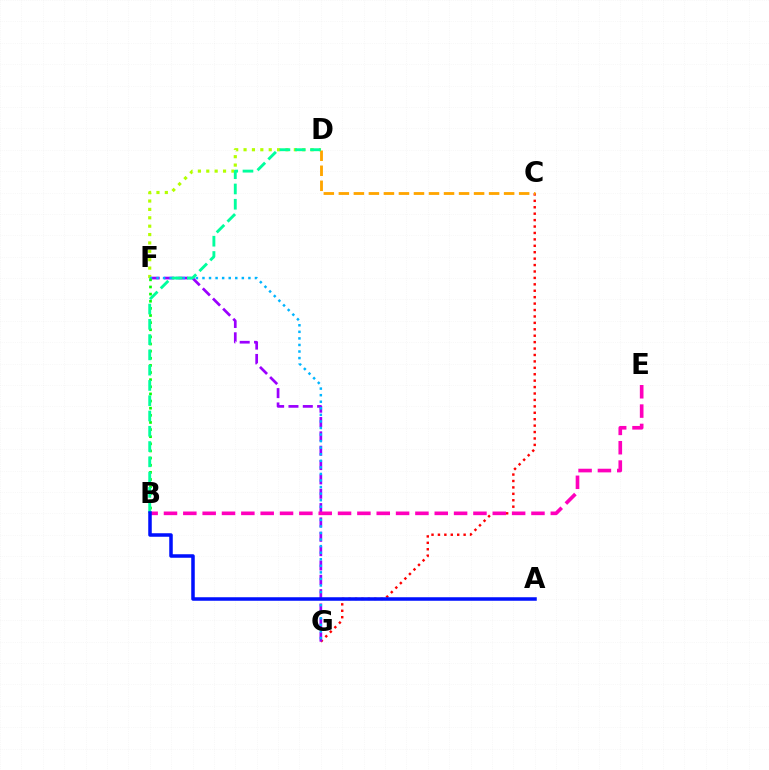{('C', 'G'): [{'color': '#ff0000', 'line_style': 'dotted', 'thickness': 1.74}], ('F', 'G'): [{'color': '#9b00ff', 'line_style': 'dashed', 'thickness': 1.95}, {'color': '#00b5ff', 'line_style': 'dotted', 'thickness': 1.78}], ('D', 'F'): [{'color': '#b3ff00', 'line_style': 'dotted', 'thickness': 2.28}], ('B', 'E'): [{'color': '#ff00bd', 'line_style': 'dashed', 'thickness': 2.63}], ('B', 'F'): [{'color': '#08ff00', 'line_style': 'dotted', 'thickness': 1.94}], ('C', 'D'): [{'color': '#ffa500', 'line_style': 'dashed', 'thickness': 2.04}], ('B', 'D'): [{'color': '#00ff9d', 'line_style': 'dashed', 'thickness': 2.08}], ('A', 'B'): [{'color': '#0010ff', 'line_style': 'solid', 'thickness': 2.53}]}